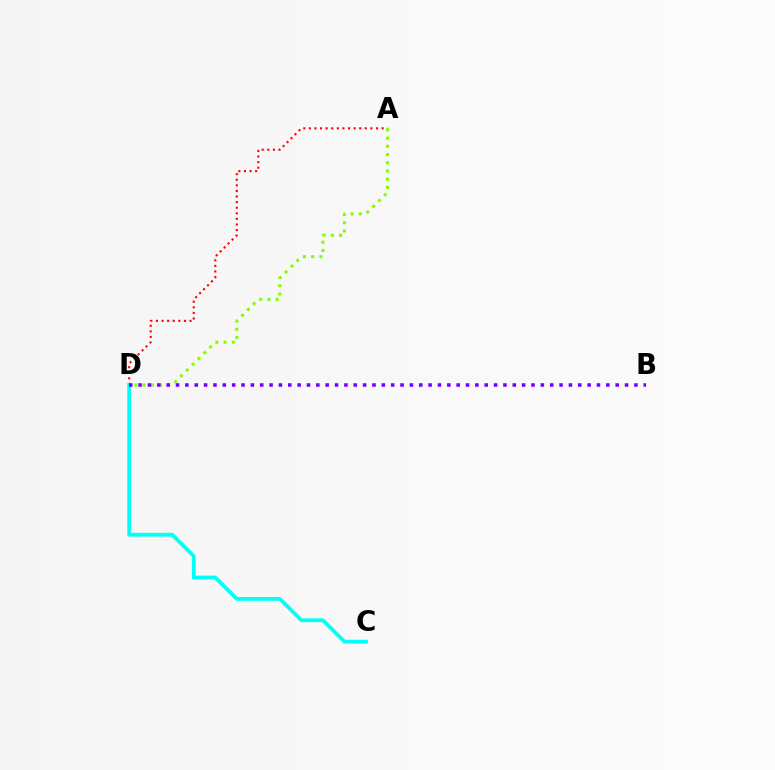{('A', 'D'): [{'color': '#ff0000', 'line_style': 'dotted', 'thickness': 1.52}, {'color': '#84ff00', 'line_style': 'dotted', 'thickness': 2.23}], ('C', 'D'): [{'color': '#00fff6', 'line_style': 'solid', 'thickness': 2.72}], ('B', 'D'): [{'color': '#7200ff', 'line_style': 'dotted', 'thickness': 2.54}]}